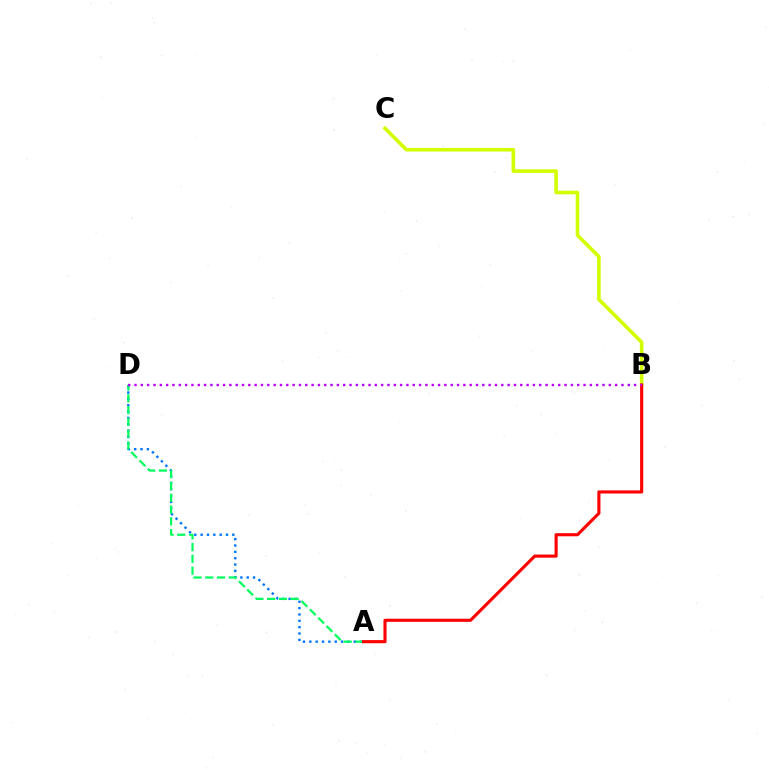{('A', 'D'): [{'color': '#0074ff', 'line_style': 'dotted', 'thickness': 1.72}, {'color': '#00ff5c', 'line_style': 'dashed', 'thickness': 1.6}], ('B', 'C'): [{'color': '#d1ff00', 'line_style': 'solid', 'thickness': 2.59}], ('A', 'B'): [{'color': '#ff0000', 'line_style': 'solid', 'thickness': 2.25}], ('B', 'D'): [{'color': '#b900ff', 'line_style': 'dotted', 'thickness': 1.72}]}